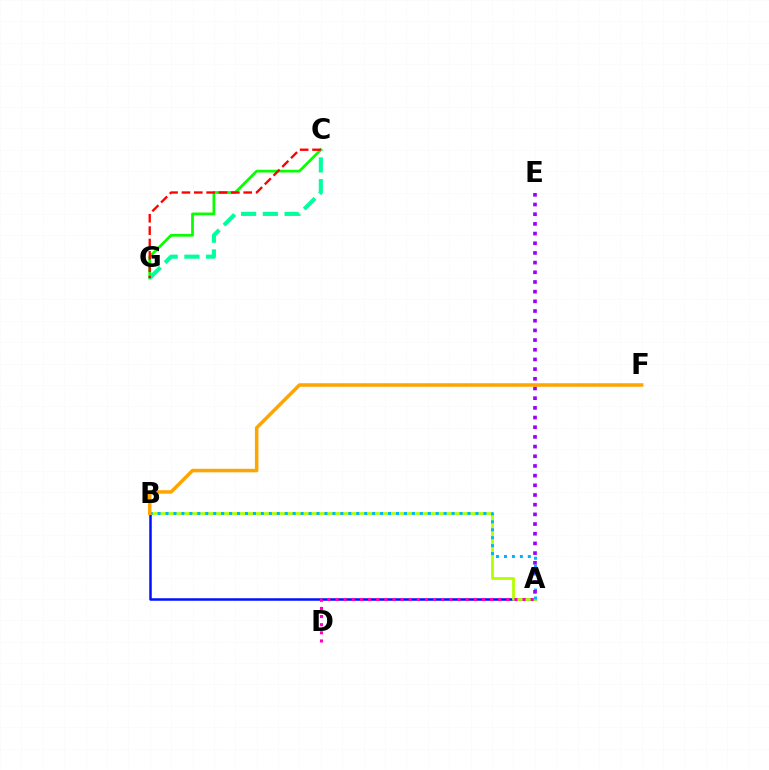{('A', 'B'): [{'color': '#0010ff', 'line_style': 'solid', 'thickness': 1.8}, {'color': '#b3ff00', 'line_style': 'solid', 'thickness': 2.01}, {'color': '#00b5ff', 'line_style': 'dotted', 'thickness': 2.16}], ('A', 'D'): [{'color': '#ff00bd', 'line_style': 'dotted', 'thickness': 2.21}], ('C', 'G'): [{'color': '#08ff00', 'line_style': 'solid', 'thickness': 1.98}, {'color': '#00ff9d', 'line_style': 'dashed', 'thickness': 2.95}, {'color': '#ff0000', 'line_style': 'dashed', 'thickness': 1.68}], ('A', 'E'): [{'color': '#9b00ff', 'line_style': 'dotted', 'thickness': 2.63}], ('B', 'F'): [{'color': '#ffa500', 'line_style': 'solid', 'thickness': 2.53}]}